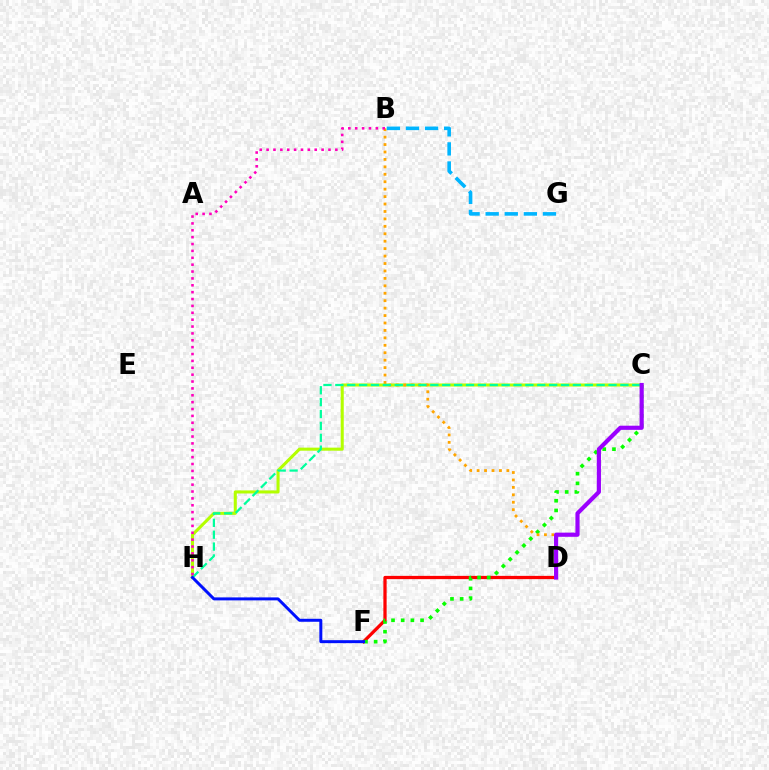{('C', 'H'): [{'color': '#b3ff00', 'line_style': 'solid', 'thickness': 2.2}, {'color': '#00ff9d', 'line_style': 'dashed', 'thickness': 1.61}], ('D', 'F'): [{'color': '#ff0000', 'line_style': 'solid', 'thickness': 2.35}], ('C', 'F'): [{'color': '#08ff00', 'line_style': 'dotted', 'thickness': 2.63}], ('B', 'D'): [{'color': '#ffa500', 'line_style': 'dotted', 'thickness': 2.02}], ('B', 'G'): [{'color': '#00b5ff', 'line_style': 'dashed', 'thickness': 2.59}], ('C', 'D'): [{'color': '#9b00ff', 'line_style': 'solid', 'thickness': 2.99}], ('F', 'H'): [{'color': '#0010ff', 'line_style': 'solid', 'thickness': 2.14}], ('B', 'H'): [{'color': '#ff00bd', 'line_style': 'dotted', 'thickness': 1.87}]}